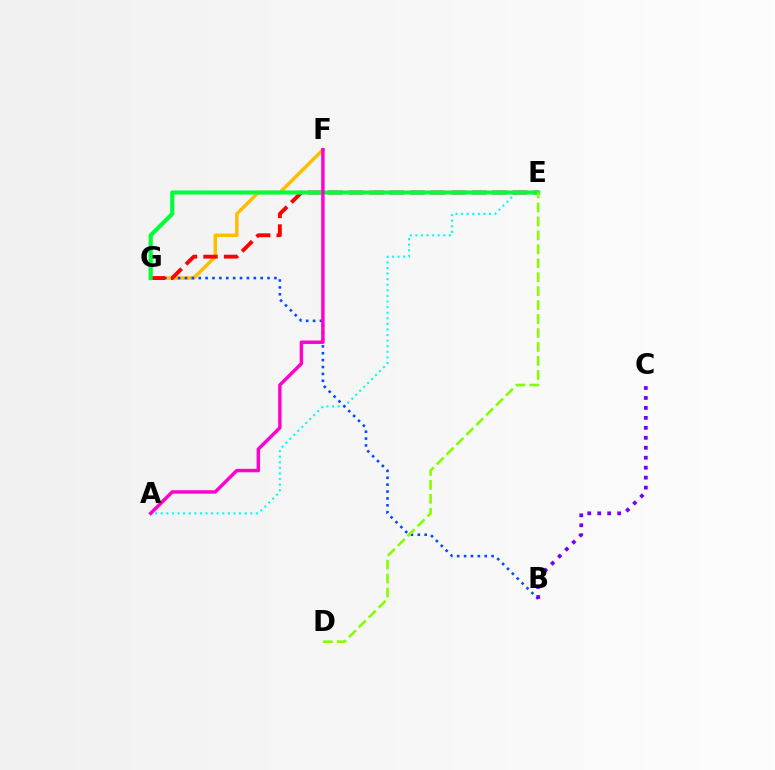{('A', 'E'): [{'color': '#00fff6', 'line_style': 'dotted', 'thickness': 1.52}], ('F', 'G'): [{'color': '#ffbd00', 'line_style': 'solid', 'thickness': 2.49}], ('B', 'G'): [{'color': '#004bff', 'line_style': 'dotted', 'thickness': 1.87}], ('E', 'G'): [{'color': '#ff0000', 'line_style': 'dashed', 'thickness': 2.78}, {'color': '#00ff39', 'line_style': 'solid', 'thickness': 2.98}], ('B', 'C'): [{'color': '#7200ff', 'line_style': 'dotted', 'thickness': 2.71}], ('A', 'F'): [{'color': '#ff00cf', 'line_style': 'solid', 'thickness': 2.48}], ('D', 'E'): [{'color': '#84ff00', 'line_style': 'dashed', 'thickness': 1.9}]}